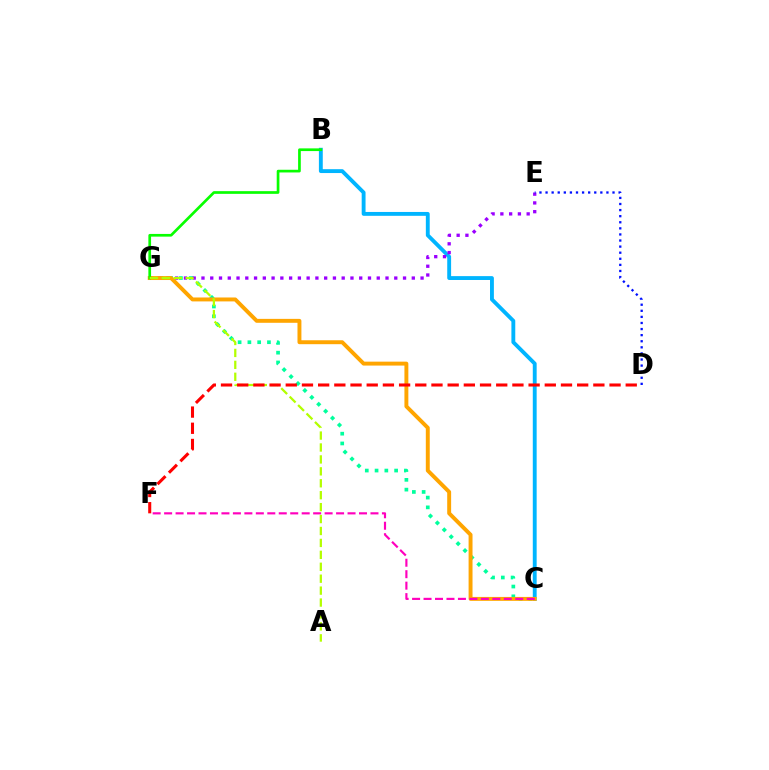{('C', 'G'): [{'color': '#00ff9d', 'line_style': 'dotted', 'thickness': 2.66}, {'color': '#ffa500', 'line_style': 'solid', 'thickness': 2.83}], ('B', 'C'): [{'color': '#00b5ff', 'line_style': 'solid', 'thickness': 2.78}], ('E', 'G'): [{'color': '#9b00ff', 'line_style': 'dotted', 'thickness': 2.38}], ('B', 'G'): [{'color': '#08ff00', 'line_style': 'solid', 'thickness': 1.94}], ('A', 'G'): [{'color': '#b3ff00', 'line_style': 'dashed', 'thickness': 1.62}], ('C', 'F'): [{'color': '#ff00bd', 'line_style': 'dashed', 'thickness': 1.56}], ('D', 'E'): [{'color': '#0010ff', 'line_style': 'dotted', 'thickness': 1.65}], ('D', 'F'): [{'color': '#ff0000', 'line_style': 'dashed', 'thickness': 2.2}]}